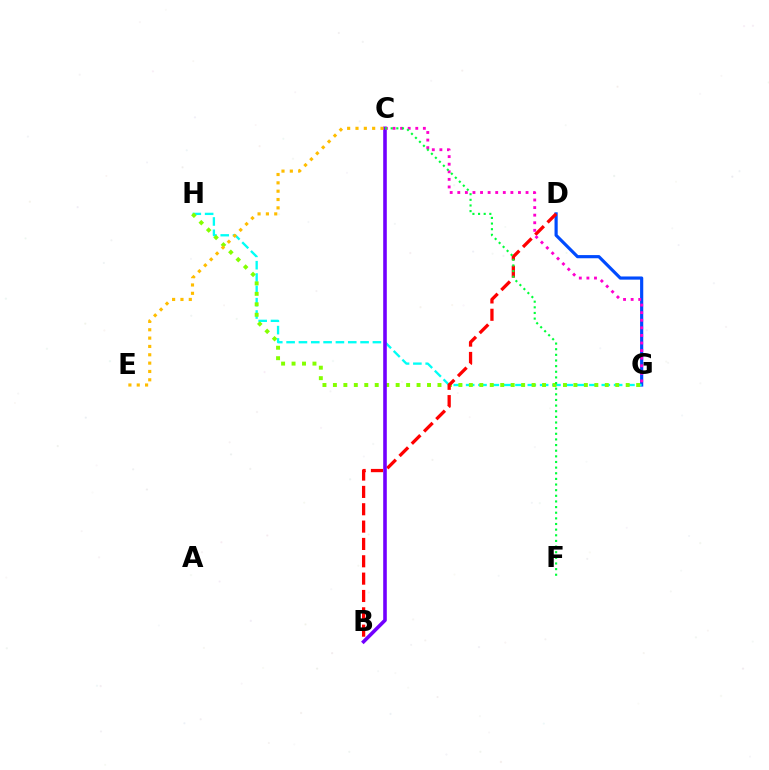{('D', 'G'): [{'color': '#004bff', 'line_style': 'solid', 'thickness': 2.28}], ('G', 'H'): [{'color': '#00fff6', 'line_style': 'dashed', 'thickness': 1.67}, {'color': '#84ff00', 'line_style': 'dotted', 'thickness': 2.84}], ('B', 'D'): [{'color': '#ff0000', 'line_style': 'dashed', 'thickness': 2.36}], ('B', 'C'): [{'color': '#7200ff', 'line_style': 'solid', 'thickness': 2.59}], ('C', 'G'): [{'color': '#ff00cf', 'line_style': 'dotted', 'thickness': 2.06}], ('C', 'F'): [{'color': '#00ff39', 'line_style': 'dotted', 'thickness': 1.53}], ('C', 'E'): [{'color': '#ffbd00', 'line_style': 'dotted', 'thickness': 2.27}]}